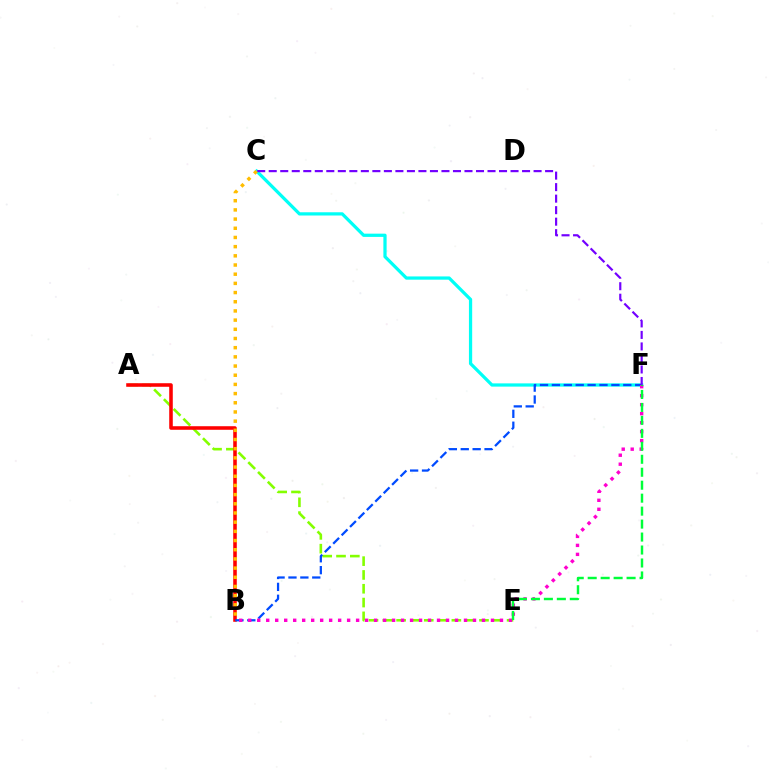{('A', 'E'): [{'color': '#84ff00', 'line_style': 'dashed', 'thickness': 1.88}], ('C', 'F'): [{'color': '#00fff6', 'line_style': 'solid', 'thickness': 2.33}, {'color': '#7200ff', 'line_style': 'dashed', 'thickness': 1.56}], ('A', 'B'): [{'color': '#ff0000', 'line_style': 'solid', 'thickness': 2.56}], ('B', 'F'): [{'color': '#004bff', 'line_style': 'dashed', 'thickness': 1.62}, {'color': '#ff00cf', 'line_style': 'dotted', 'thickness': 2.44}], ('E', 'F'): [{'color': '#00ff39', 'line_style': 'dashed', 'thickness': 1.76}], ('B', 'C'): [{'color': '#ffbd00', 'line_style': 'dotted', 'thickness': 2.5}]}